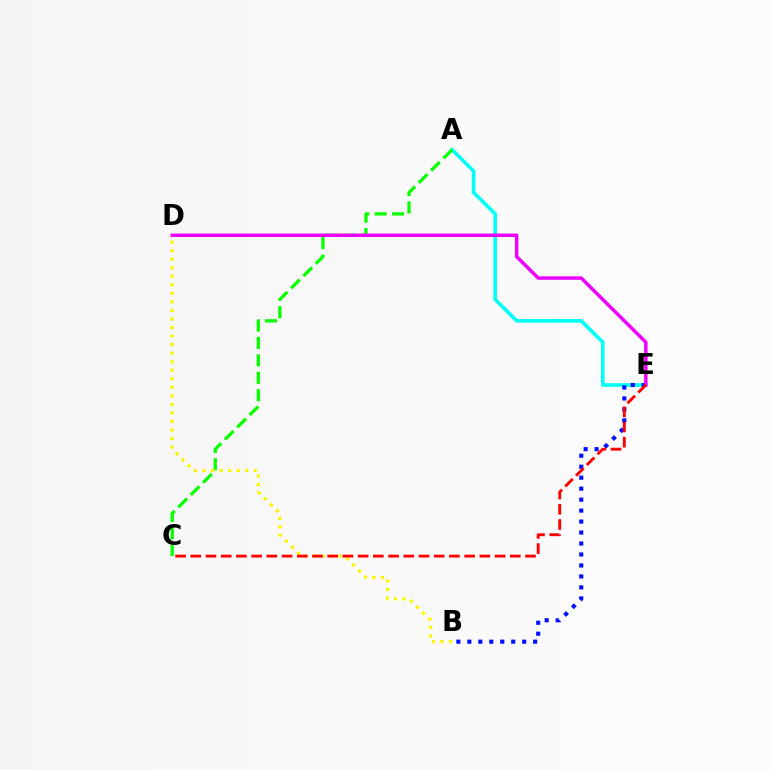{('A', 'E'): [{'color': '#00fff6', 'line_style': 'solid', 'thickness': 2.61}], ('B', 'E'): [{'color': '#0010ff', 'line_style': 'dotted', 'thickness': 2.98}], ('A', 'C'): [{'color': '#08ff00', 'line_style': 'dashed', 'thickness': 2.36}], ('D', 'E'): [{'color': '#ee00ff', 'line_style': 'solid', 'thickness': 2.49}], ('B', 'D'): [{'color': '#fcf500', 'line_style': 'dotted', 'thickness': 2.32}], ('C', 'E'): [{'color': '#ff0000', 'line_style': 'dashed', 'thickness': 2.07}]}